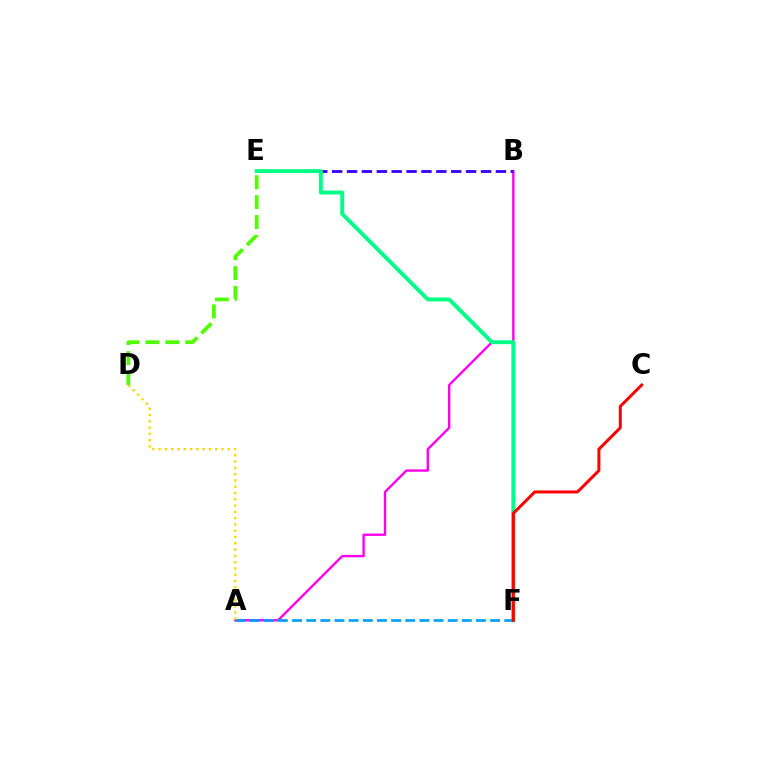{('A', 'B'): [{'color': '#ff00ed', 'line_style': 'solid', 'thickness': 1.71}], ('B', 'E'): [{'color': '#3700ff', 'line_style': 'dashed', 'thickness': 2.02}], ('E', 'F'): [{'color': '#00ff86', 'line_style': 'solid', 'thickness': 2.82}], ('A', 'F'): [{'color': '#009eff', 'line_style': 'dashed', 'thickness': 1.92}], ('C', 'F'): [{'color': '#ff0000', 'line_style': 'solid', 'thickness': 2.16}], ('A', 'D'): [{'color': '#ffd500', 'line_style': 'dotted', 'thickness': 1.71}], ('D', 'E'): [{'color': '#4fff00', 'line_style': 'dashed', 'thickness': 2.71}]}